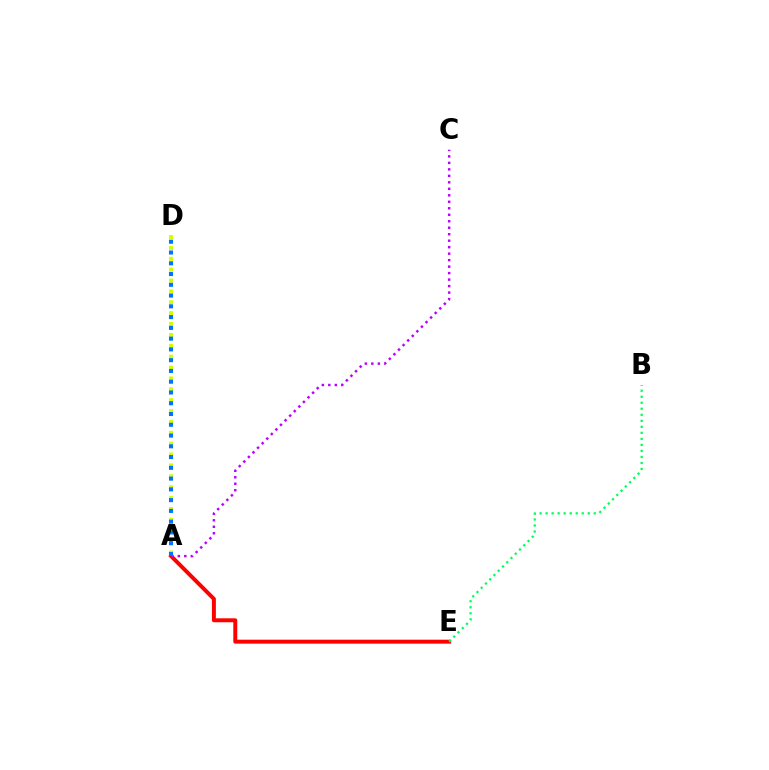{('A', 'E'): [{'color': '#ff0000', 'line_style': 'solid', 'thickness': 2.85}], ('A', 'D'): [{'color': '#d1ff00', 'line_style': 'dotted', 'thickness': 2.96}, {'color': '#0074ff', 'line_style': 'dotted', 'thickness': 2.93}], ('B', 'E'): [{'color': '#00ff5c', 'line_style': 'dotted', 'thickness': 1.64}], ('A', 'C'): [{'color': '#b900ff', 'line_style': 'dotted', 'thickness': 1.76}]}